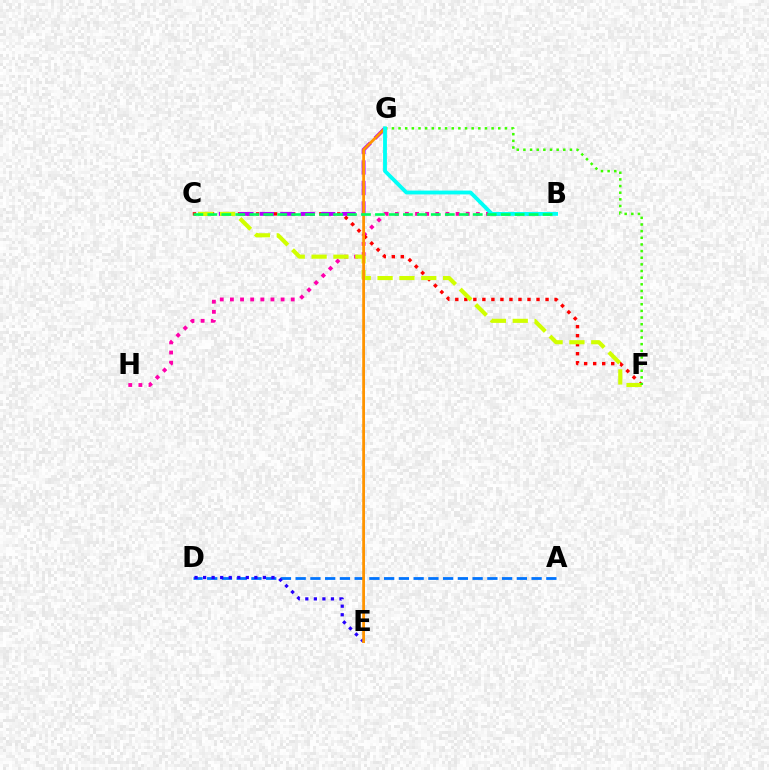{('B', 'H'): [{'color': '#ff00ac', 'line_style': 'dotted', 'thickness': 2.75}], ('C', 'F'): [{'color': '#ff0000', 'line_style': 'dotted', 'thickness': 2.45}, {'color': '#d1ff00', 'line_style': 'dashed', 'thickness': 2.97}], ('C', 'G'): [{'color': '#b900ff', 'line_style': 'dashed', 'thickness': 2.78}], ('A', 'D'): [{'color': '#0074ff', 'line_style': 'dashed', 'thickness': 2.0}], ('D', 'E'): [{'color': '#2500ff', 'line_style': 'dotted', 'thickness': 2.32}], ('E', 'G'): [{'color': '#ff9400', 'line_style': 'solid', 'thickness': 2.01}], ('F', 'G'): [{'color': '#3dff00', 'line_style': 'dotted', 'thickness': 1.81}], ('B', 'G'): [{'color': '#00fff6', 'line_style': 'solid', 'thickness': 2.76}], ('B', 'C'): [{'color': '#00ff5c', 'line_style': 'dashed', 'thickness': 1.9}]}